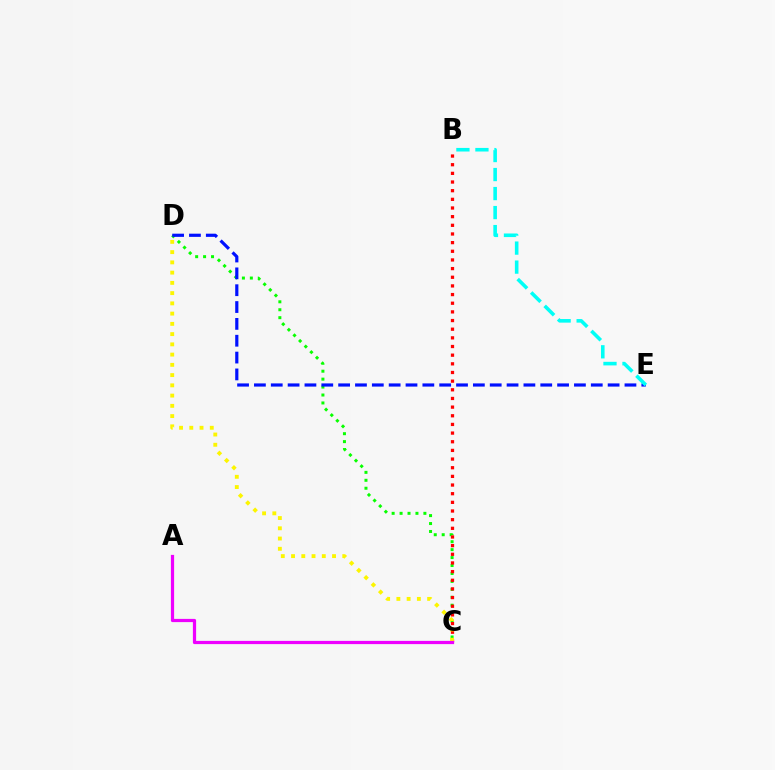{('C', 'D'): [{'color': '#08ff00', 'line_style': 'dotted', 'thickness': 2.16}, {'color': '#fcf500', 'line_style': 'dotted', 'thickness': 2.78}], ('B', 'C'): [{'color': '#ff0000', 'line_style': 'dotted', 'thickness': 2.35}], ('A', 'C'): [{'color': '#ee00ff', 'line_style': 'solid', 'thickness': 2.32}], ('D', 'E'): [{'color': '#0010ff', 'line_style': 'dashed', 'thickness': 2.29}], ('B', 'E'): [{'color': '#00fff6', 'line_style': 'dashed', 'thickness': 2.58}]}